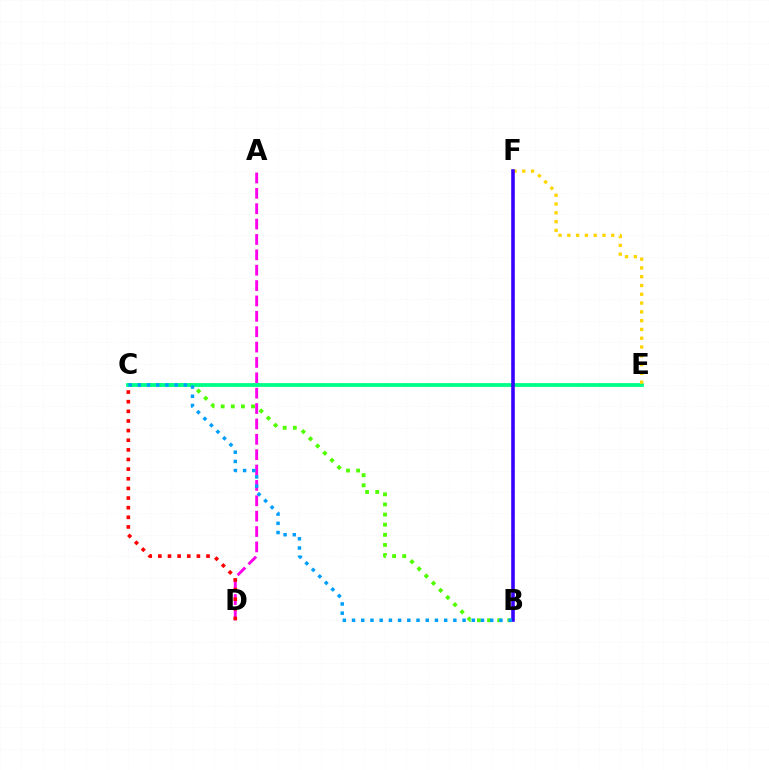{('A', 'D'): [{'color': '#ff00ed', 'line_style': 'dashed', 'thickness': 2.09}], ('B', 'C'): [{'color': '#4fff00', 'line_style': 'dotted', 'thickness': 2.75}, {'color': '#009eff', 'line_style': 'dotted', 'thickness': 2.5}], ('C', 'D'): [{'color': '#ff0000', 'line_style': 'dotted', 'thickness': 2.62}], ('C', 'E'): [{'color': '#00ff86', 'line_style': 'solid', 'thickness': 2.73}], ('E', 'F'): [{'color': '#ffd500', 'line_style': 'dotted', 'thickness': 2.39}], ('B', 'F'): [{'color': '#3700ff', 'line_style': 'solid', 'thickness': 2.58}]}